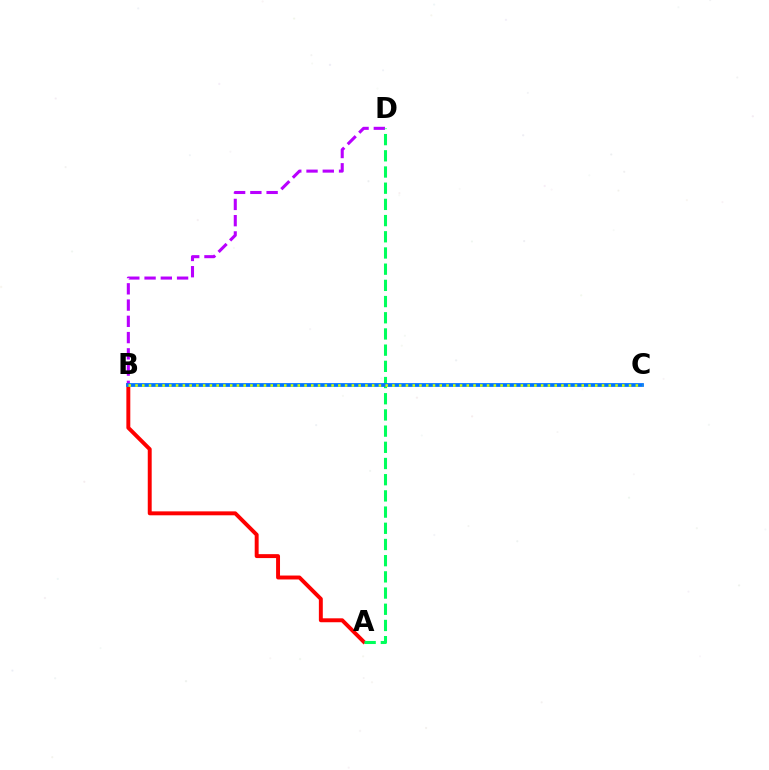{('B', 'D'): [{'color': '#b900ff', 'line_style': 'dashed', 'thickness': 2.21}], ('A', 'B'): [{'color': '#ff0000', 'line_style': 'solid', 'thickness': 2.83}], ('A', 'D'): [{'color': '#00ff5c', 'line_style': 'dashed', 'thickness': 2.2}], ('B', 'C'): [{'color': '#0074ff', 'line_style': 'solid', 'thickness': 2.7}, {'color': '#d1ff00', 'line_style': 'dotted', 'thickness': 1.84}]}